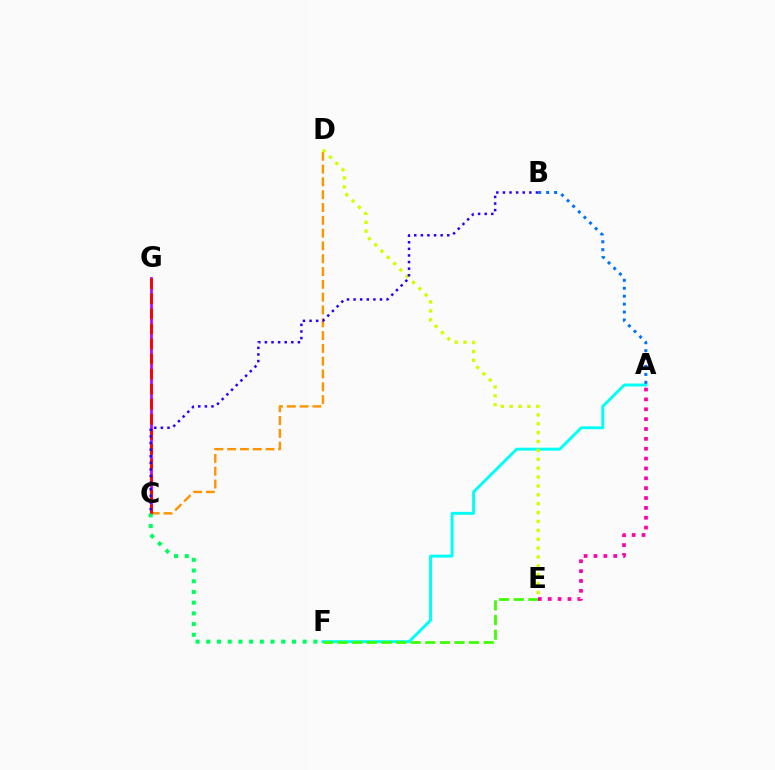{('A', 'F'): [{'color': '#00fff6', 'line_style': 'solid', 'thickness': 2.12}], ('C', 'D'): [{'color': '#ff9400', 'line_style': 'dashed', 'thickness': 1.74}], ('A', 'B'): [{'color': '#0074ff', 'line_style': 'dotted', 'thickness': 2.15}], ('C', 'G'): [{'color': '#b900ff', 'line_style': 'solid', 'thickness': 1.94}, {'color': '#ff0000', 'line_style': 'dashed', 'thickness': 2.05}], ('D', 'E'): [{'color': '#d1ff00', 'line_style': 'dotted', 'thickness': 2.41}], ('C', 'F'): [{'color': '#00ff5c', 'line_style': 'dotted', 'thickness': 2.91}], ('E', 'F'): [{'color': '#3dff00', 'line_style': 'dashed', 'thickness': 1.98}], ('A', 'E'): [{'color': '#ff00ac', 'line_style': 'dotted', 'thickness': 2.68}], ('B', 'C'): [{'color': '#2500ff', 'line_style': 'dotted', 'thickness': 1.79}]}